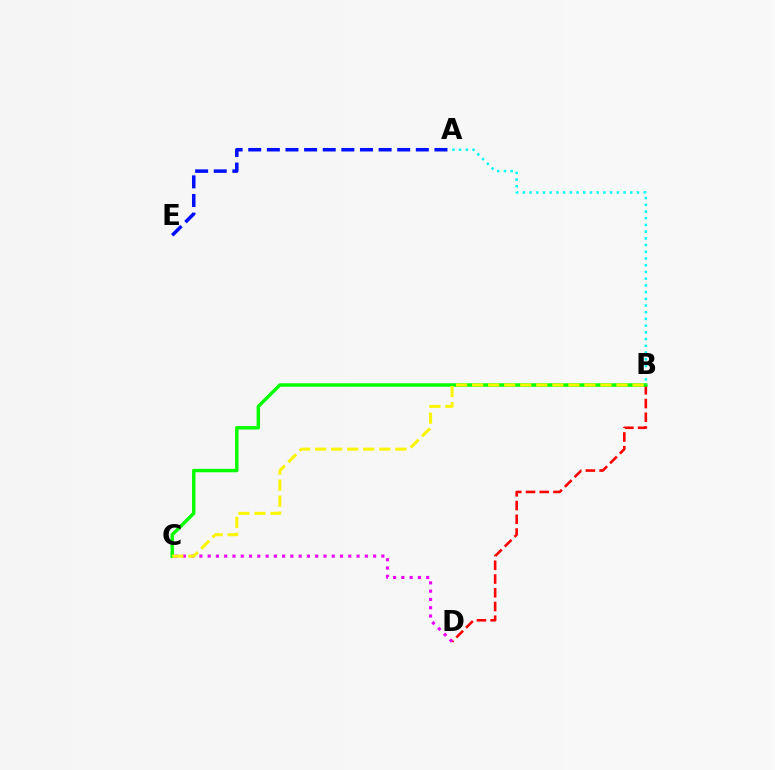{('A', 'E'): [{'color': '#0010ff', 'line_style': 'dashed', 'thickness': 2.53}], ('B', 'D'): [{'color': '#ff0000', 'line_style': 'dashed', 'thickness': 1.87}], ('B', 'C'): [{'color': '#08ff00', 'line_style': 'solid', 'thickness': 2.47}, {'color': '#fcf500', 'line_style': 'dashed', 'thickness': 2.18}], ('A', 'B'): [{'color': '#00fff6', 'line_style': 'dotted', 'thickness': 1.82}], ('C', 'D'): [{'color': '#ee00ff', 'line_style': 'dotted', 'thickness': 2.25}]}